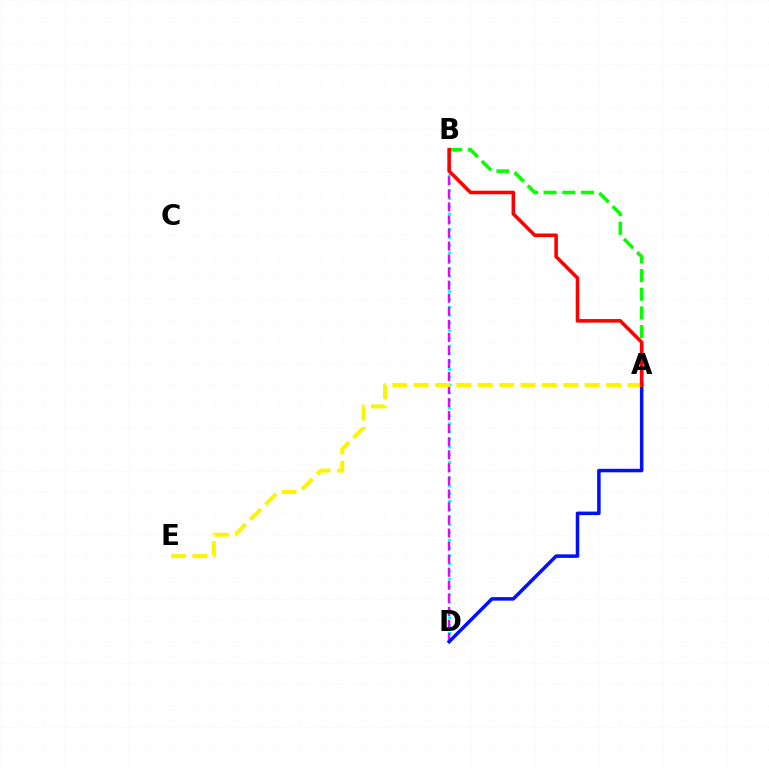{('B', 'D'): [{'color': '#00fff6', 'line_style': 'dotted', 'thickness': 2.11}, {'color': '#ee00ff', 'line_style': 'dashed', 'thickness': 1.77}], ('A', 'B'): [{'color': '#08ff00', 'line_style': 'dashed', 'thickness': 2.54}, {'color': '#ff0000', 'line_style': 'solid', 'thickness': 2.57}], ('A', 'D'): [{'color': '#0010ff', 'line_style': 'solid', 'thickness': 2.52}], ('A', 'E'): [{'color': '#fcf500', 'line_style': 'dashed', 'thickness': 2.9}]}